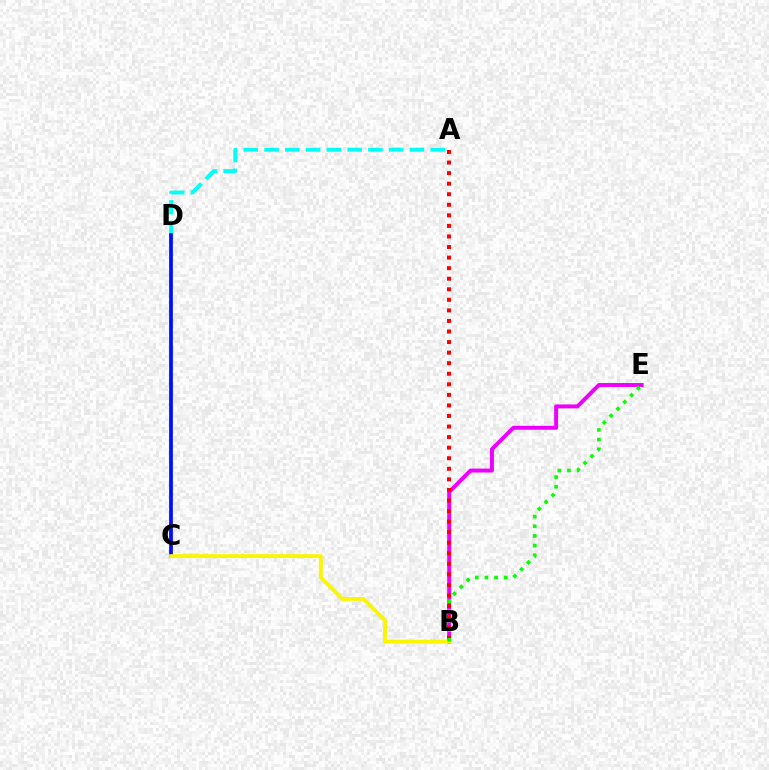{('B', 'E'): [{'color': '#ee00ff', 'line_style': 'solid', 'thickness': 2.85}, {'color': '#08ff00', 'line_style': 'dotted', 'thickness': 2.63}], ('A', 'D'): [{'color': '#00fff6', 'line_style': 'dashed', 'thickness': 2.82}], ('A', 'B'): [{'color': '#ff0000', 'line_style': 'dotted', 'thickness': 2.87}], ('C', 'D'): [{'color': '#0010ff', 'line_style': 'solid', 'thickness': 2.71}], ('B', 'C'): [{'color': '#fcf500', 'line_style': 'solid', 'thickness': 2.78}]}